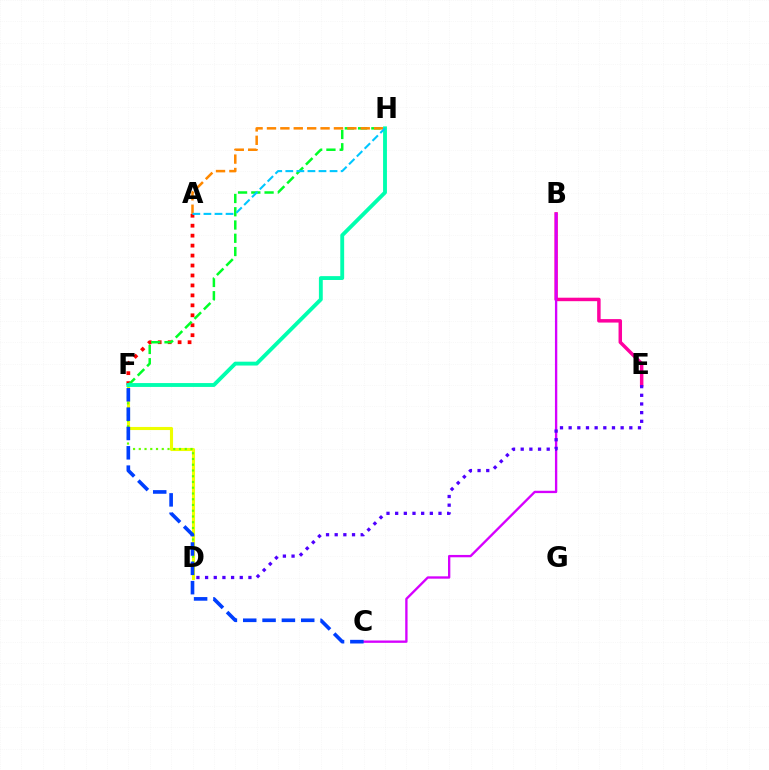{('A', 'F'): [{'color': '#ff0000', 'line_style': 'dotted', 'thickness': 2.7}], ('D', 'F'): [{'color': '#eeff00', 'line_style': 'solid', 'thickness': 2.23}, {'color': '#66ff00', 'line_style': 'dotted', 'thickness': 1.56}], ('F', 'H'): [{'color': '#00ff27', 'line_style': 'dashed', 'thickness': 1.8}, {'color': '#00ffaf', 'line_style': 'solid', 'thickness': 2.78}], ('A', 'H'): [{'color': '#ff8800', 'line_style': 'dashed', 'thickness': 1.82}, {'color': '#00c7ff', 'line_style': 'dashed', 'thickness': 1.5}], ('B', 'E'): [{'color': '#ff00a0', 'line_style': 'solid', 'thickness': 2.5}], ('B', 'C'): [{'color': '#d600ff', 'line_style': 'solid', 'thickness': 1.68}], ('C', 'F'): [{'color': '#003fff', 'line_style': 'dashed', 'thickness': 2.63}], ('D', 'E'): [{'color': '#4f00ff', 'line_style': 'dotted', 'thickness': 2.35}]}